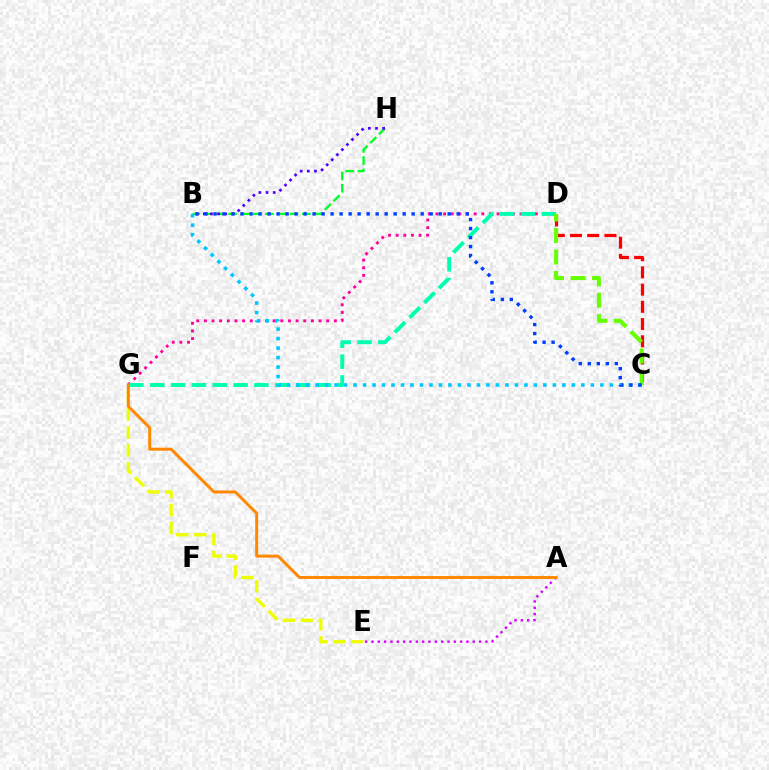{('E', 'G'): [{'color': '#eeff00', 'line_style': 'dashed', 'thickness': 2.44}], ('D', 'G'): [{'color': '#ff00a0', 'line_style': 'dotted', 'thickness': 2.08}, {'color': '#00ffaf', 'line_style': 'dashed', 'thickness': 2.83}], ('B', 'H'): [{'color': '#00ff27', 'line_style': 'dashed', 'thickness': 1.67}, {'color': '#4f00ff', 'line_style': 'dotted', 'thickness': 1.95}], ('C', 'D'): [{'color': '#ff0000', 'line_style': 'dashed', 'thickness': 2.34}, {'color': '#66ff00', 'line_style': 'dashed', 'thickness': 2.92}], ('B', 'C'): [{'color': '#00c7ff', 'line_style': 'dotted', 'thickness': 2.58}, {'color': '#003fff', 'line_style': 'dotted', 'thickness': 2.45}], ('A', 'E'): [{'color': '#d600ff', 'line_style': 'dotted', 'thickness': 1.72}], ('A', 'G'): [{'color': '#ff8800', 'line_style': 'solid', 'thickness': 2.15}]}